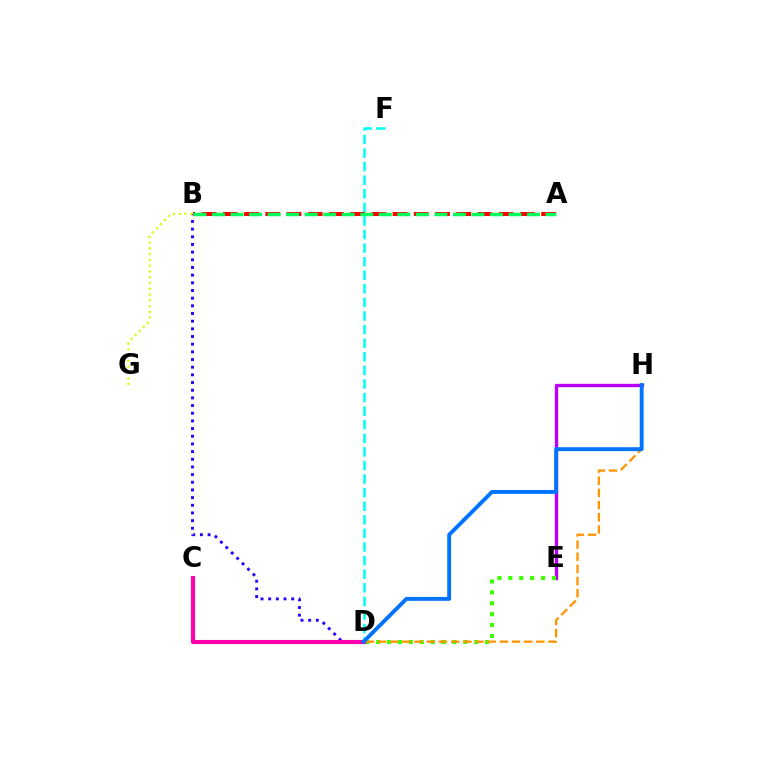{('E', 'H'): [{'color': '#b900ff', 'line_style': 'solid', 'thickness': 2.4}], ('D', 'E'): [{'color': '#3dff00', 'line_style': 'dotted', 'thickness': 2.96}], ('D', 'H'): [{'color': '#ff9400', 'line_style': 'dashed', 'thickness': 1.65}, {'color': '#0074ff', 'line_style': 'solid', 'thickness': 2.8}], ('D', 'F'): [{'color': '#00fff6', 'line_style': 'dashed', 'thickness': 1.85}], ('B', 'D'): [{'color': '#2500ff', 'line_style': 'dotted', 'thickness': 2.08}], ('A', 'B'): [{'color': '#ff0000', 'line_style': 'dashed', 'thickness': 2.88}, {'color': '#00ff5c', 'line_style': 'dashed', 'thickness': 2.52}], ('C', 'D'): [{'color': '#ff00ac', 'line_style': 'solid', 'thickness': 2.96}], ('B', 'G'): [{'color': '#d1ff00', 'line_style': 'dotted', 'thickness': 1.57}]}